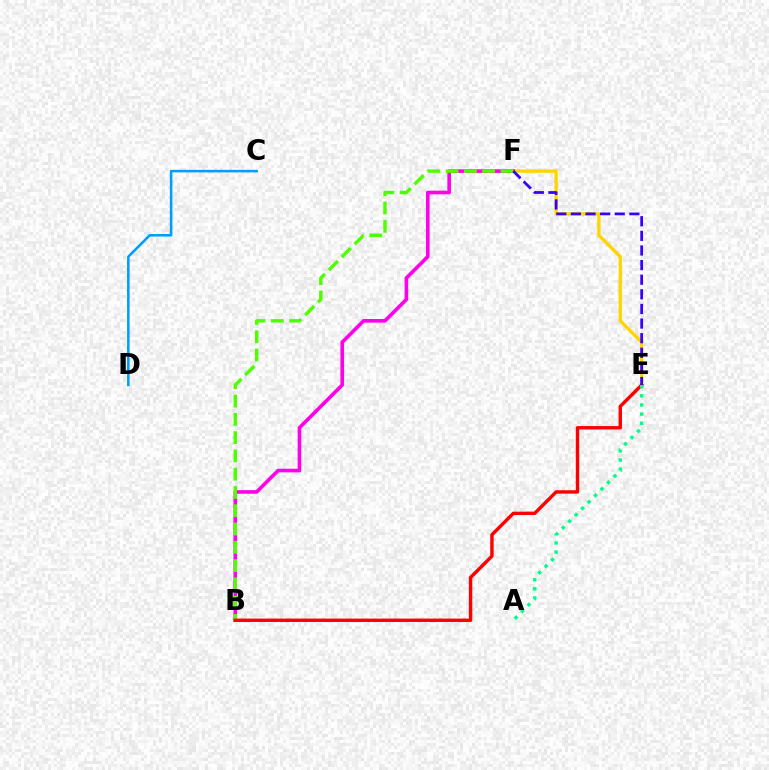{('E', 'F'): [{'color': '#ffd500', 'line_style': 'solid', 'thickness': 2.41}, {'color': '#3700ff', 'line_style': 'dashed', 'thickness': 1.99}], ('B', 'F'): [{'color': '#ff00ed', 'line_style': 'solid', 'thickness': 2.61}, {'color': '#4fff00', 'line_style': 'dashed', 'thickness': 2.48}], ('C', 'D'): [{'color': '#009eff', 'line_style': 'solid', 'thickness': 1.85}], ('B', 'E'): [{'color': '#ff0000', 'line_style': 'solid', 'thickness': 2.45}], ('A', 'E'): [{'color': '#00ff86', 'line_style': 'dotted', 'thickness': 2.48}]}